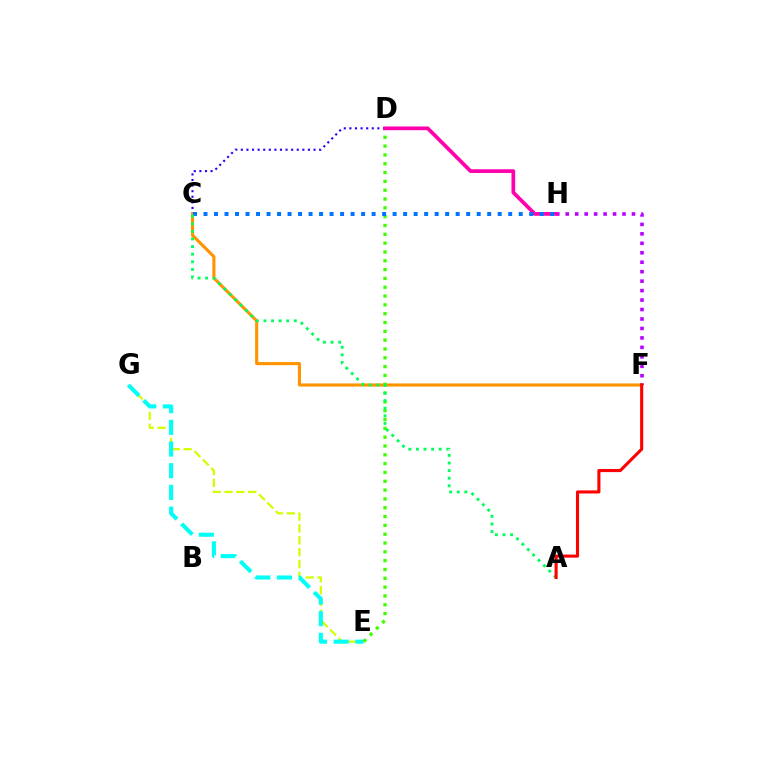{('E', 'G'): [{'color': '#d1ff00', 'line_style': 'dashed', 'thickness': 1.61}, {'color': '#00fff6', 'line_style': 'dashed', 'thickness': 2.94}], ('C', 'D'): [{'color': '#2500ff', 'line_style': 'dotted', 'thickness': 1.52}], ('C', 'F'): [{'color': '#ff9400', 'line_style': 'solid', 'thickness': 2.24}], ('F', 'H'): [{'color': '#b900ff', 'line_style': 'dotted', 'thickness': 2.57}], ('D', 'E'): [{'color': '#3dff00', 'line_style': 'dotted', 'thickness': 2.4}], ('D', 'H'): [{'color': '#ff00ac', 'line_style': 'solid', 'thickness': 2.68}], ('C', 'H'): [{'color': '#0074ff', 'line_style': 'dotted', 'thickness': 2.85}], ('A', 'C'): [{'color': '#00ff5c', 'line_style': 'dotted', 'thickness': 2.07}], ('A', 'F'): [{'color': '#ff0000', 'line_style': 'solid', 'thickness': 2.22}]}